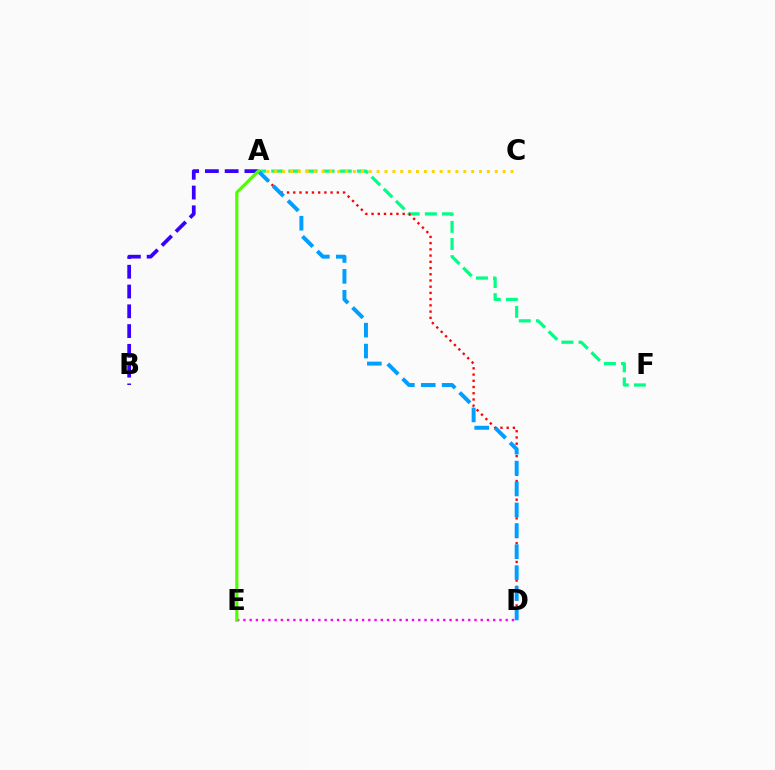{('A', 'F'): [{'color': '#00ff86', 'line_style': 'dashed', 'thickness': 2.33}], ('D', 'E'): [{'color': '#ff00ed', 'line_style': 'dotted', 'thickness': 1.7}], ('A', 'D'): [{'color': '#ff0000', 'line_style': 'dotted', 'thickness': 1.69}, {'color': '#009eff', 'line_style': 'dashed', 'thickness': 2.84}], ('A', 'C'): [{'color': '#ffd500', 'line_style': 'dotted', 'thickness': 2.14}], ('A', 'B'): [{'color': '#3700ff', 'line_style': 'dashed', 'thickness': 2.69}], ('A', 'E'): [{'color': '#4fff00', 'line_style': 'solid', 'thickness': 2.29}]}